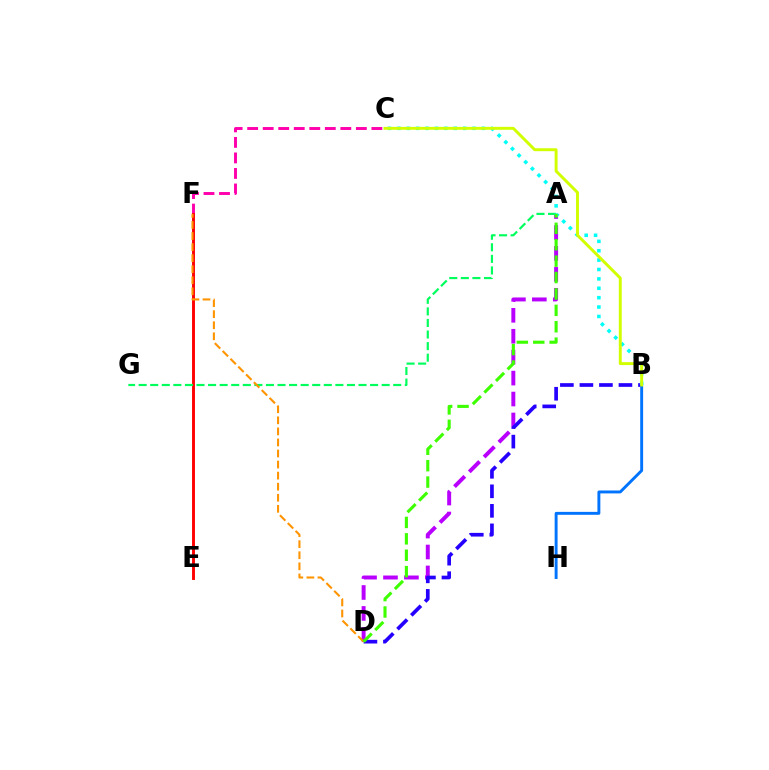{('A', 'D'): [{'color': '#b900ff', 'line_style': 'dashed', 'thickness': 2.84}, {'color': '#3dff00', 'line_style': 'dashed', 'thickness': 2.23}], ('C', 'F'): [{'color': '#ff00ac', 'line_style': 'dashed', 'thickness': 2.11}], ('E', 'F'): [{'color': '#ff0000', 'line_style': 'solid', 'thickness': 2.09}], ('A', 'G'): [{'color': '#00ff5c', 'line_style': 'dashed', 'thickness': 1.57}], ('B', 'D'): [{'color': '#2500ff', 'line_style': 'dashed', 'thickness': 2.65}], ('B', 'H'): [{'color': '#0074ff', 'line_style': 'solid', 'thickness': 2.1}], ('B', 'C'): [{'color': '#00fff6', 'line_style': 'dotted', 'thickness': 2.55}, {'color': '#d1ff00', 'line_style': 'solid', 'thickness': 2.11}], ('D', 'F'): [{'color': '#ff9400', 'line_style': 'dashed', 'thickness': 1.5}]}